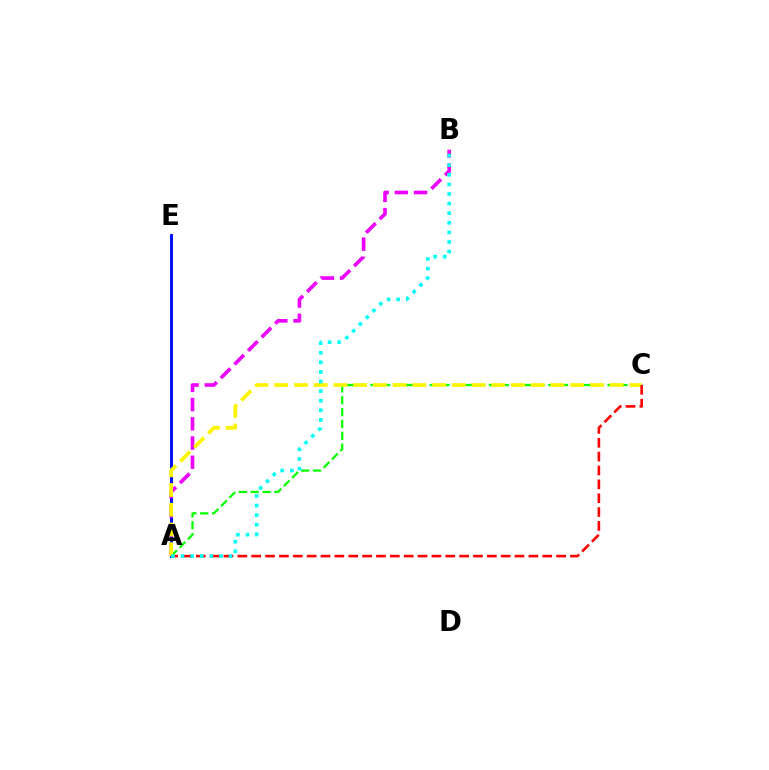{('A', 'C'): [{'color': '#08ff00', 'line_style': 'dashed', 'thickness': 1.61}, {'color': '#fcf500', 'line_style': 'dashed', 'thickness': 2.68}, {'color': '#ff0000', 'line_style': 'dashed', 'thickness': 1.88}], ('A', 'E'): [{'color': '#0010ff', 'line_style': 'solid', 'thickness': 2.13}], ('A', 'B'): [{'color': '#ee00ff', 'line_style': 'dashed', 'thickness': 2.61}, {'color': '#00fff6', 'line_style': 'dotted', 'thickness': 2.61}]}